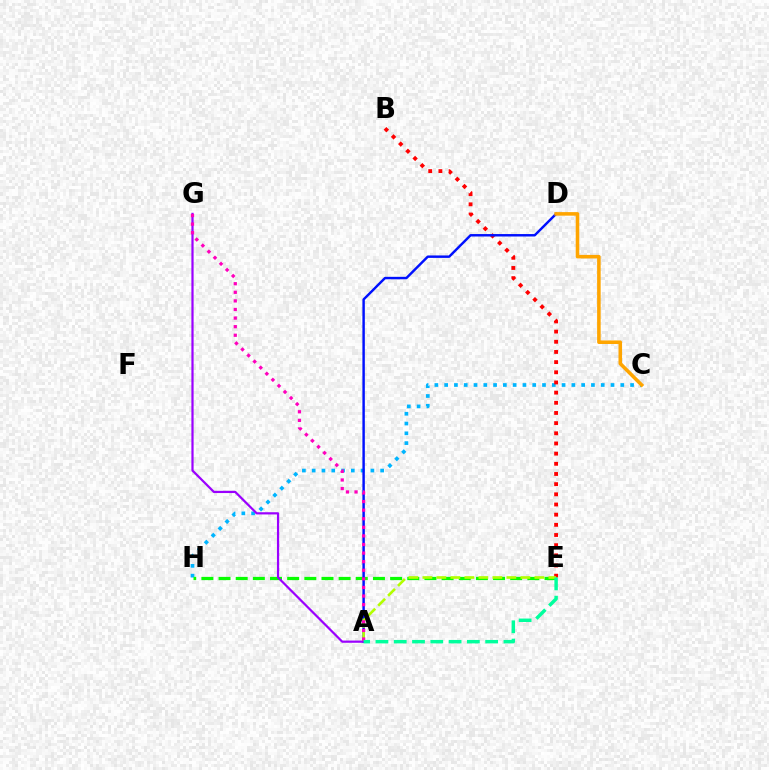{('C', 'H'): [{'color': '#00b5ff', 'line_style': 'dotted', 'thickness': 2.66}], ('B', 'E'): [{'color': '#ff0000', 'line_style': 'dotted', 'thickness': 2.76}], ('E', 'H'): [{'color': '#08ff00', 'line_style': 'dashed', 'thickness': 2.33}], ('A', 'D'): [{'color': '#0010ff', 'line_style': 'solid', 'thickness': 1.76}], ('C', 'D'): [{'color': '#ffa500', 'line_style': 'solid', 'thickness': 2.56}], ('A', 'E'): [{'color': '#b3ff00', 'line_style': 'dashed', 'thickness': 1.9}, {'color': '#00ff9d', 'line_style': 'dashed', 'thickness': 2.48}], ('A', 'G'): [{'color': '#9b00ff', 'line_style': 'solid', 'thickness': 1.59}, {'color': '#ff00bd', 'line_style': 'dotted', 'thickness': 2.33}]}